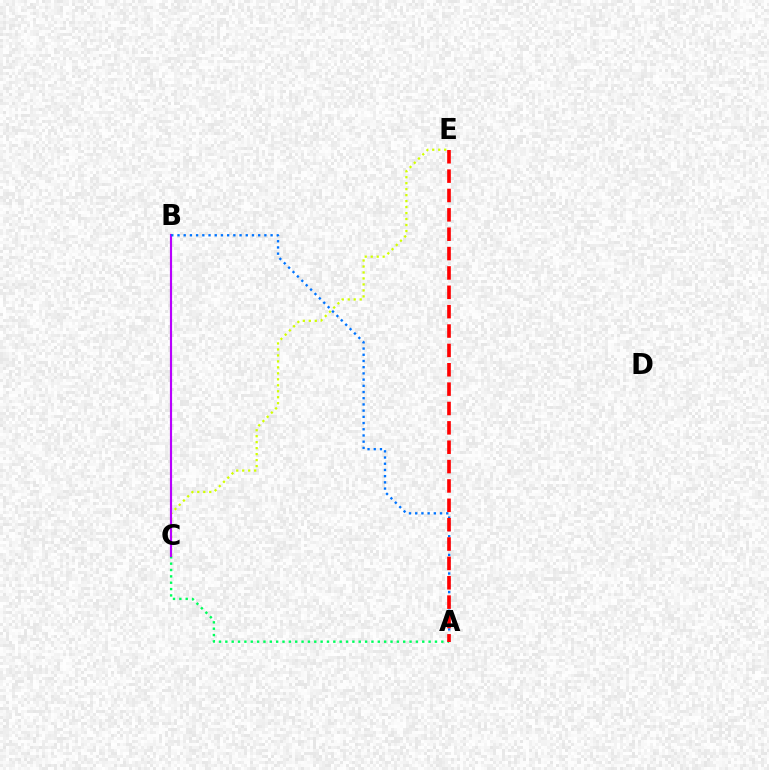{('C', 'E'): [{'color': '#d1ff00', 'line_style': 'dotted', 'thickness': 1.62}], ('A', 'C'): [{'color': '#00ff5c', 'line_style': 'dotted', 'thickness': 1.73}], ('B', 'C'): [{'color': '#b900ff', 'line_style': 'solid', 'thickness': 1.55}], ('A', 'B'): [{'color': '#0074ff', 'line_style': 'dotted', 'thickness': 1.69}], ('A', 'E'): [{'color': '#ff0000', 'line_style': 'dashed', 'thickness': 2.63}]}